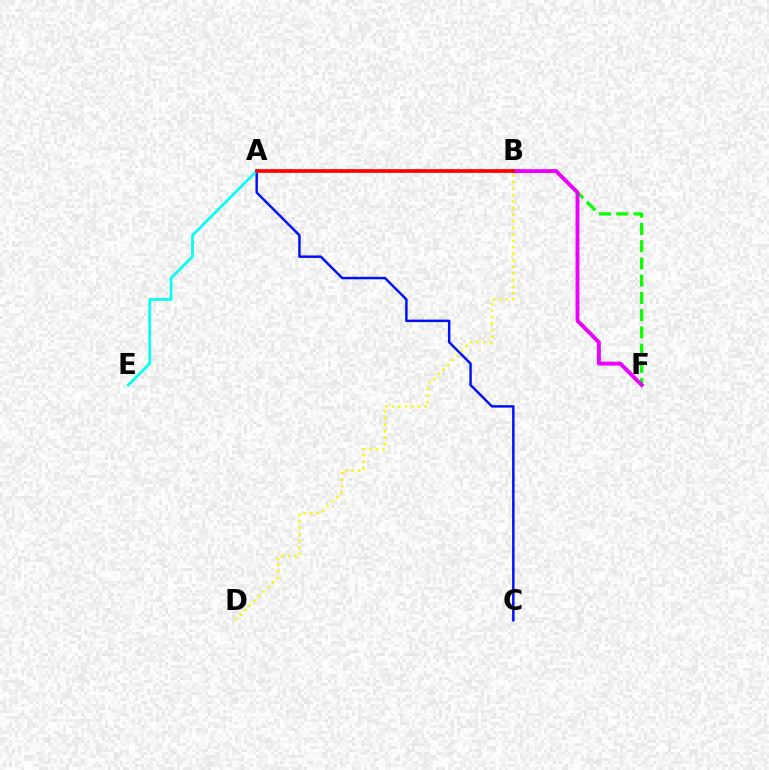{('B', 'F'): [{'color': '#08ff00', 'line_style': 'dashed', 'thickness': 2.34}, {'color': '#ee00ff', 'line_style': 'solid', 'thickness': 2.79}], ('A', 'C'): [{'color': '#0010ff', 'line_style': 'solid', 'thickness': 1.78}], ('A', 'E'): [{'color': '#00fff6', 'line_style': 'solid', 'thickness': 1.94}], ('B', 'D'): [{'color': '#fcf500', 'line_style': 'dotted', 'thickness': 1.77}], ('A', 'B'): [{'color': '#ff0000', 'line_style': 'solid', 'thickness': 2.65}]}